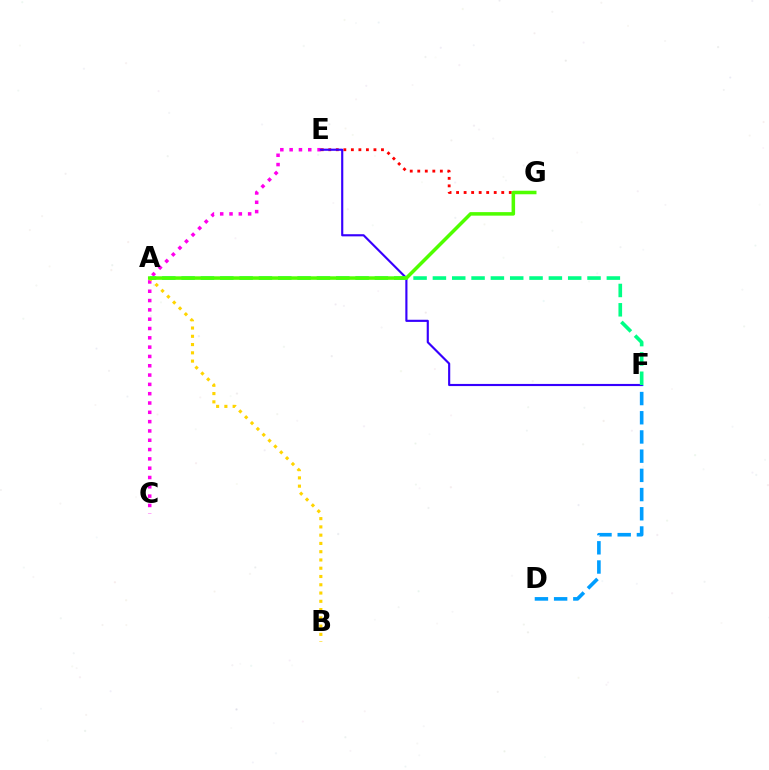{('E', 'G'): [{'color': '#ff0000', 'line_style': 'dotted', 'thickness': 2.04}], ('C', 'E'): [{'color': '#ff00ed', 'line_style': 'dotted', 'thickness': 2.53}], ('D', 'F'): [{'color': '#009eff', 'line_style': 'dashed', 'thickness': 2.61}], ('A', 'B'): [{'color': '#ffd500', 'line_style': 'dotted', 'thickness': 2.25}], ('E', 'F'): [{'color': '#3700ff', 'line_style': 'solid', 'thickness': 1.54}], ('A', 'F'): [{'color': '#00ff86', 'line_style': 'dashed', 'thickness': 2.63}], ('A', 'G'): [{'color': '#4fff00', 'line_style': 'solid', 'thickness': 2.54}]}